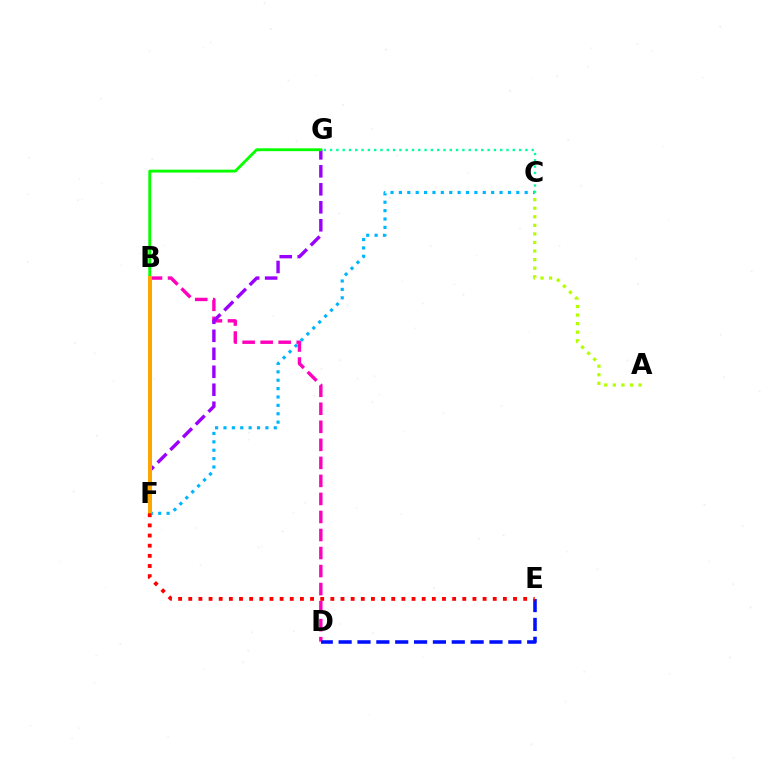{('B', 'D'): [{'color': '#ff00bd', 'line_style': 'dashed', 'thickness': 2.45}], ('C', 'F'): [{'color': '#00b5ff', 'line_style': 'dotted', 'thickness': 2.28}], ('C', 'G'): [{'color': '#00ff9d', 'line_style': 'dotted', 'thickness': 1.71}], ('F', 'G'): [{'color': '#9b00ff', 'line_style': 'dashed', 'thickness': 2.44}], ('D', 'E'): [{'color': '#0010ff', 'line_style': 'dashed', 'thickness': 2.56}], ('B', 'G'): [{'color': '#08ff00', 'line_style': 'solid', 'thickness': 2.07}], ('A', 'C'): [{'color': '#b3ff00', 'line_style': 'dotted', 'thickness': 2.33}], ('B', 'F'): [{'color': '#ffa500', 'line_style': 'solid', 'thickness': 2.88}], ('E', 'F'): [{'color': '#ff0000', 'line_style': 'dotted', 'thickness': 2.76}]}